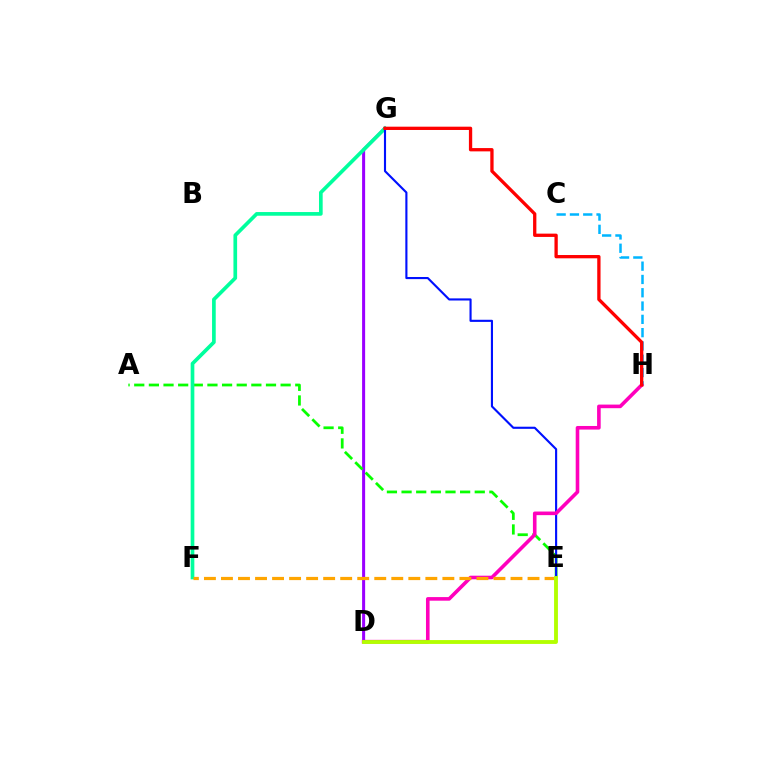{('C', 'H'): [{'color': '#00b5ff', 'line_style': 'dashed', 'thickness': 1.81}], ('D', 'G'): [{'color': '#9b00ff', 'line_style': 'solid', 'thickness': 2.19}], ('A', 'E'): [{'color': '#08ff00', 'line_style': 'dashed', 'thickness': 1.99}], ('F', 'G'): [{'color': '#00ff9d', 'line_style': 'solid', 'thickness': 2.65}], ('E', 'G'): [{'color': '#0010ff', 'line_style': 'solid', 'thickness': 1.53}], ('D', 'H'): [{'color': '#ff00bd', 'line_style': 'solid', 'thickness': 2.59}], ('E', 'F'): [{'color': '#ffa500', 'line_style': 'dashed', 'thickness': 2.31}], ('D', 'E'): [{'color': '#b3ff00', 'line_style': 'solid', 'thickness': 2.78}], ('G', 'H'): [{'color': '#ff0000', 'line_style': 'solid', 'thickness': 2.37}]}